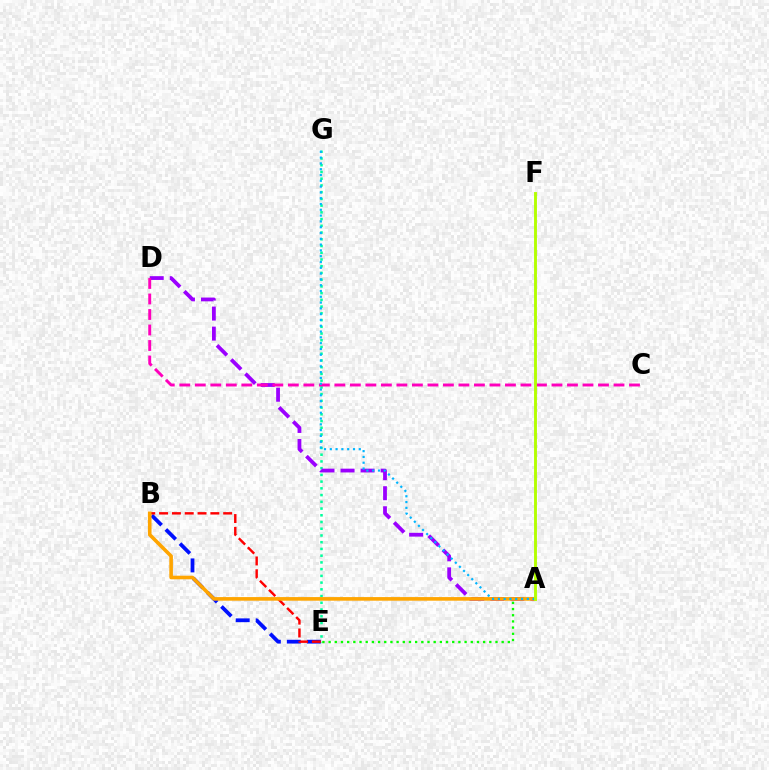{('E', 'G'): [{'color': '#00ff9d', 'line_style': 'dotted', 'thickness': 1.83}], ('B', 'E'): [{'color': '#0010ff', 'line_style': 'dashed', 'thickness': 2.72}, {'color': '#ff0000', 'line_style': 'dashed', 'thickness': 1.74}], ('A', 'D'): [{'color': '#9b00ff', 'line_style': 'dashed', 'thickness': 2.72}], ('A', 'E'): [{'color': '#08ff00', 'line_style': 'dotted', 'thickness': 1.68}], ('A', 'B'): [{'color': '#ffa500', 'line_style': 'solid', 'thickness': 2.6}], ('C', 'D'): [{'color': '#ff00bd', 'line_style': 'dashed', 'thickness': 2.11}], ('A', 'G'): [{'color': '#00b5ff', 'line_style': 'dotted', 'thickness': 1.58}], ('A', 'F'): [{'color': '#b3ff00', 'line_style': 'solid', 'thickness': 2.08}]}